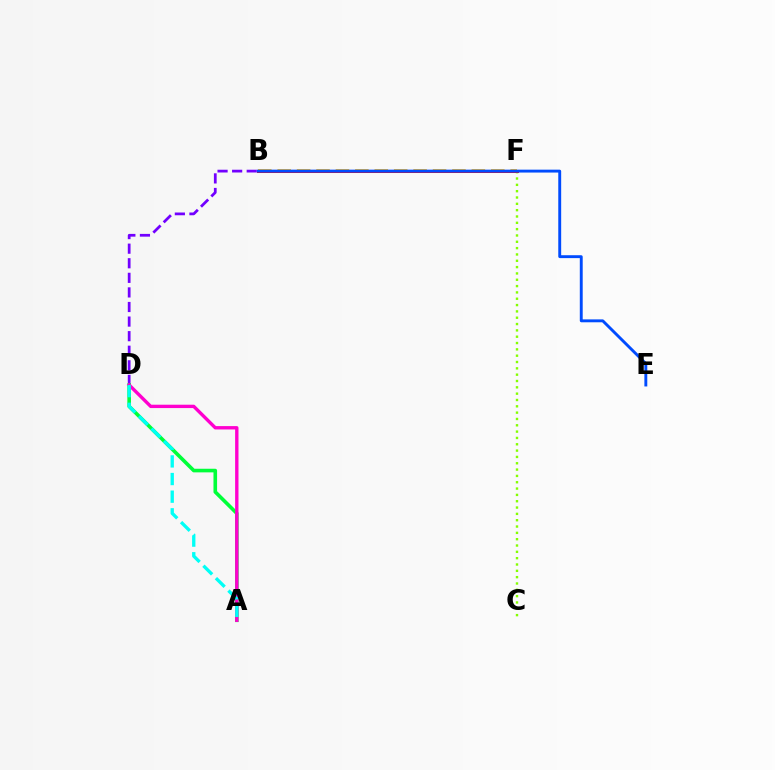{('C', 'F'): [{'color': '#84ff00', 'line_style': 'dotted', 'thickness': 1.72}], ('B', 'F'): [{'color': '#ffbd00', 'line_style': 'dashed', 'thickness': 2.64}, {'color': '#ff0000', 'line_style': 'solid', 'thickness': 2.18}], ('B', 'D'): [{'color': '#7200ff', 'line_style': 'dashed', 'thickness': 1.98}], ('A', 'D'): [{'color': '#00ff39', 'line_style': 'solid', 'thickness': 2.6}, {'color': '#ff00cf', 'line_style': 'solid', 'thickness': 2.42}, {'color': '#00fff6', 'line_style': 'dashed', 'thickness': 2.4}], ('B', 'E'): [{'color': '#004bff', 'line_style': 'solid', 'thickness': 2.09}]}